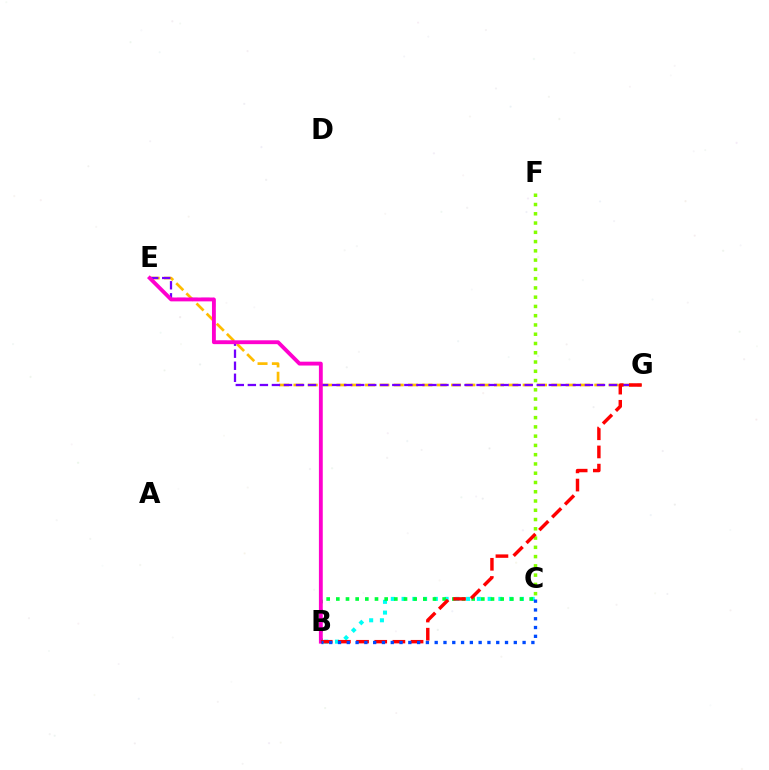{('E', 'G'): [{'color': '#ffbd00', 'line_style': 'dashed', 'thickness': 1.95}, {'color': '#7200ff', 'line_style': 'dashed', 'thickness': 1.64}], ('B', 'C'): [{'color': '#00fff6', 'line_style': 'dotted', 'thickness': 2.92}, {'color': '#00ff39', 'line_style': 'dotted', 'thickness': 2.63}, {'color': '#004bff', 'line_style': 'dotted', 'thickness': 2.39}], ('C', 'F'): [{'color': '#84ff00', 'line_style': 'dotted', 'thickness': 2.52}], ('B', 'E'): [{'color': '#ff00cf', 'line_style': 'solid', 'thickness': 2.77}], ('B', 'G'): [{'color': '#ff0000', 'line_style': 'dashed', 'thickness': 2.47}]}